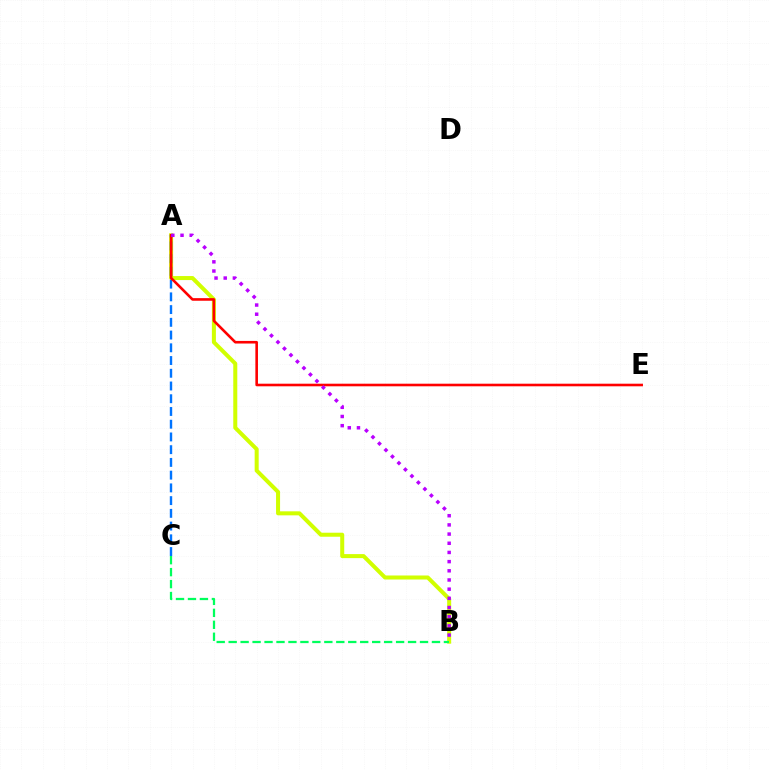{('A', 'B'): [{'color': '#d1ff00', 'line_style': 'solid', 'thickness': 2.9}, {'color': '#b900ff', 'line_style': 'dotted', 'thickness': 2.49}], ('B', 'C'): [{'color': '#00ff5c', 'line_style': 'dashed', 'thickness': 1.62}], ('A', 'C'): [{'color': '#0074ff', 'line_style': 'dashed', 'thickness': 1.73}], ('A', 'E'): [{'color': '#ff0000', 'line_style': 'solid', 'thickness': 1.87}]}